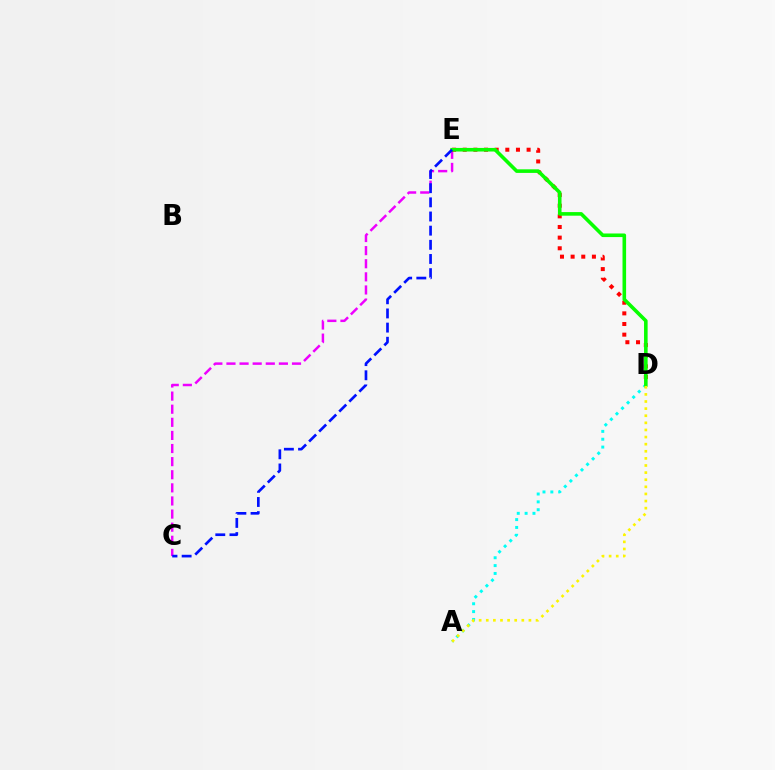{('C', 'E'): [{'color': '#ee00ff', 'line_style': 'dashed', 'thickness': 1.78}, {'color': '#0010ff', 'line_style': 'dashed', 'thickness': 1.92}], ('D', 'E'): [{'color': '#ff0000', 'line_style': 'dotted', 'thickness': 2.89}, {'color': '#08ff00', 'line_style': 'solid', 'thickness': 2.59}], ('A', 'D'): [{'color': '#00fff6', 'line_style': 'dotted', 'thickness': 2.13}, {'color': '#fcf500', 'line_style': 'dotted', 'thickness': 1.93}]}